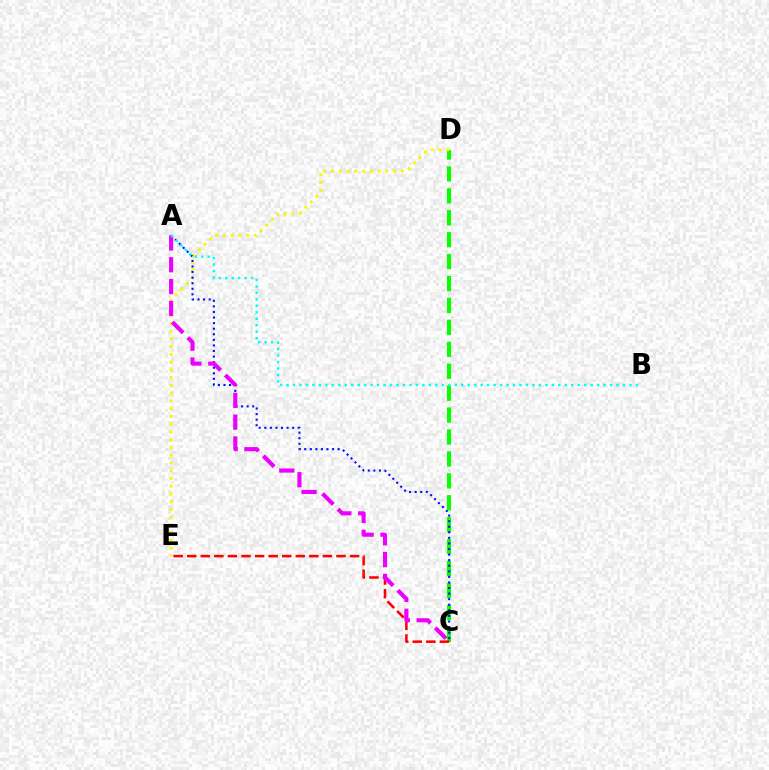{('C', 'D'): [{'color': '#08ff00', 'line_style': 'dashed', 'thickness': 2.98}], ('D', 'E'): [{'color': '#fcf500', 'line_style': 'dotted', 'thickness': 2.11}], ('C', 'E'): [{'color': '#ff0000', 'line_style': 'dashed', 'thickness': 1.84}], ('A', 'C'): [{'color': '#0010ff', 'line_style': 'dotted', 'thickness': 1.51}, {'color': '#ee00ff', 'line_style': 'dashed', 'thickness': 2.97}], ('A', 'B'): [{'color': '#00fff6', 'line_style': 'dotted', 'thickness': 1.76}]}